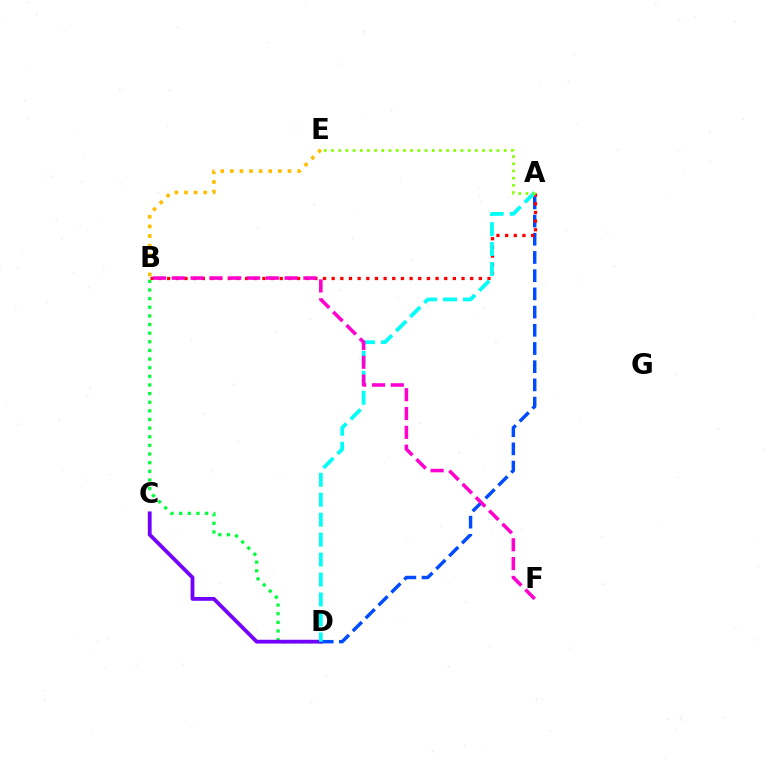{('B', 'D'): [{'color': '#00ff39', 'line_style': 'dotted', 'thickness': 2.35}], ('C', 'D'): [{'color': '#7200ff', 'line_style': 'solid', 'thickness': 2.73}], ('A', 'D'): [{'color': '#004bff', 'line_style': 'dashed', 'thickness': 2.47}, {'color': '#00fff6', 'line_style': 'dashed', 'thickness': 2.71}], ('A', 'B'): [{'color': '#ff0000', 'line_style': 'dotted', 'thickness': 2.35}], ('B', 'F'): [{'color': '#ff00cf', 'line_style': 'dashed', 'thickness': 2.55}], ('A', 'E'): [{'color': '#84ff00', 'line_style': 'dotted', 'thickness': 1.96}], ('B', 'E'): [{'color': '#ffbd00', 'line_style': 'dotted', 'thickness': 2.61}]}